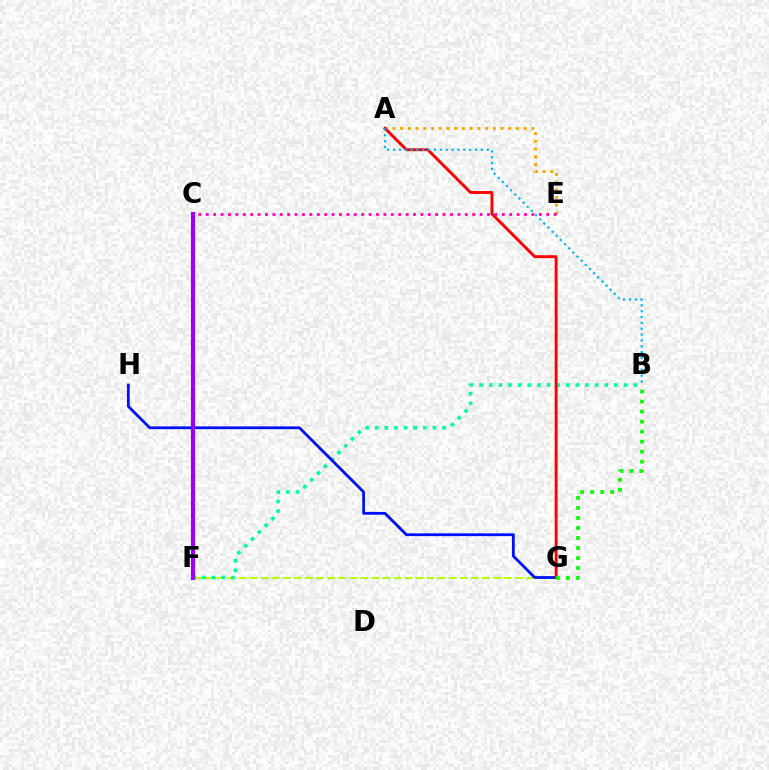{('A', 'E'): [{'color': '#ffa500', 'line_style': 'dotted', 'thickness': 2.1}], ('F', 'G'): [{'color': '#b3ff00', 'line_style': 'dashed', 'thickness': 1.5}], ('B', 'F'): [{'color': '#00ff9d', 'line_style': 'dotted', 'thickness': 2.61}], ('G', 'H'): [{'color': '#0010ff', 'line_style': 'solid', 'thickness': 2.0}], ('C', 'F'): [{'color': '#9b00ff', 'line_style': 'solid', 'thickness': 2.99}], ('A', 'G'): [{'color': '#ff0000', 'line_style': 'solid', 'thickness': 2.09}], ('B', 'G'): [{'color': '#08ff00', 'line_style': 'dotted', 'thickness': 2.72}], ('C', 'E'): [{'color': '#ff00bd', 'line_style': 'dotted', 'thickness': 2.01}], ('A', 'B'): [{'color': '#00b5ff', 'line_style': 'dotted', 'thickness': 1.59}]}